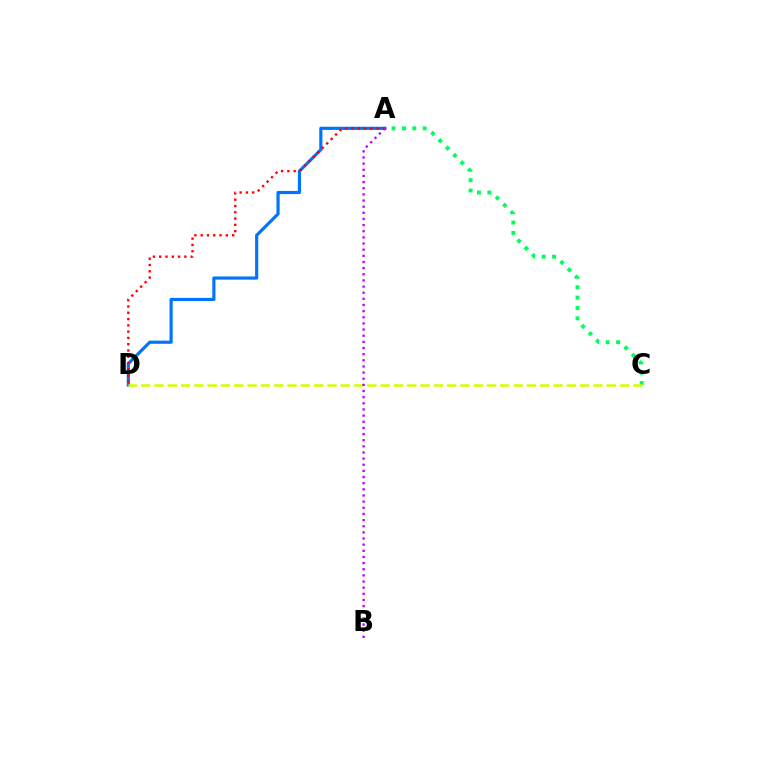{('A', 'D'): [{'color': '#0074ff', 'line_style': 'solid', 'thickness': 2.28}, {'color': '#ff0000', 'line_style': 'dotted', 'thickness': 1.71}], ('A', 'C'): [{'color': '#00ff5c', 'line_style': 'dotted', 'thickness': 2.82}], ('C', 'D'): [{'color': '#d1ff00', 'line_style': 'dashed', 'thickness': 1.81}], ('A', 'B'): [{'color': '#b900ff', 'line_style': 'dotted', 'thickness': 1.67}]}